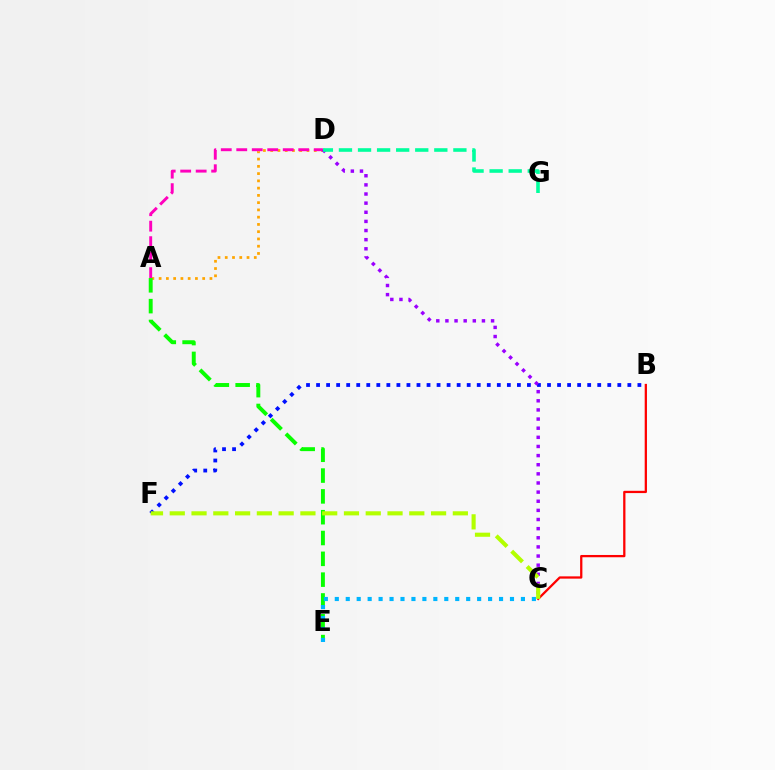{('A', 'D'): [{'color': '#ffa500', 'line_style': 'dotted', 'thickness': 1.97}, {'color': '#ff00bd', 'line_style': 'dashed', 'thickness': 2.1}], ('B', 'C'): [{'color': '#ff0000', 'line_style': 'solid', 'thickness': 1.64}], ('A', 'E'): [{'color': '#08ff00', 'line_style': 'dashed', 'thickness': 2.83}], ('B', 'F'): [{'color': '#0010ff', 'line_style': 'dotted', 'thickness': 2.73}], ('C', 'D'): [{'color': '#9b00ff', 'line_style': 'dotted', 'thickness': 2.48}], ('C', 'F'): [{'color': '#b3ff00', 'line_style': 'dashed', 'thickness': 2.96}], ('D', 'G'): [{'color': '#00ff9d', 'line_style': 'dashed', 'thickness': 2.59}], ('C', 'E'): [{'color': '#00b5ff', 'line_style': 'dotted', 'thickness': 2.97}]}